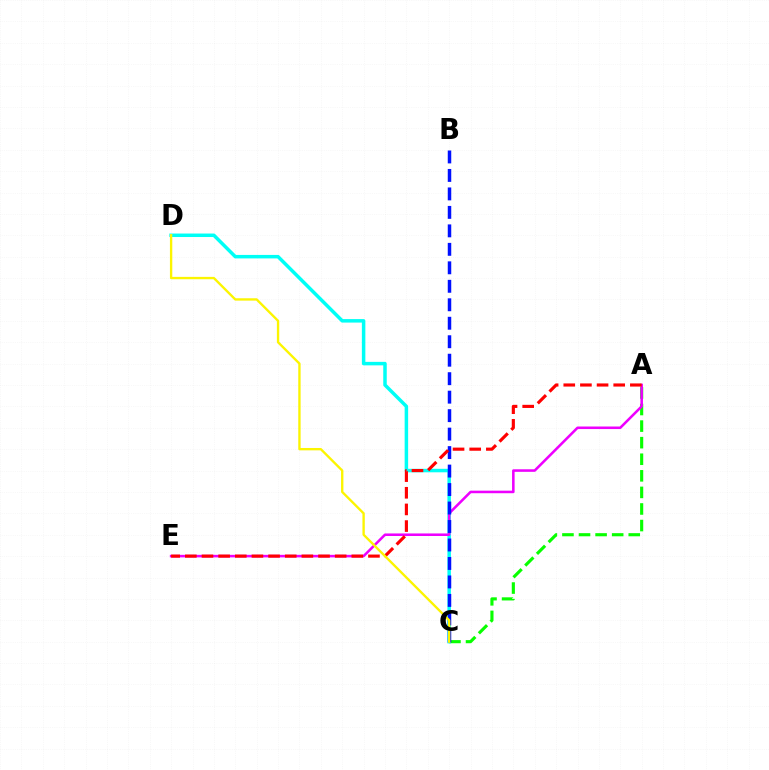{('A', 'C'): [{'color': '#08ff00', 'line_style': 'dashed', 'thickness': 2.25}], ('C', 'D'): [{'color': '#00fff6', 'line_style': 'solid', 'thickness': 2.51}, {'color': '#fcf500', 'line_style': 'solid', 'thickness': 1.7}], ('A', 'E'): [{'color': '#ee00ff', 'line_style': 'solid', 'thickness': 1.84}, {'color': '#ff0000', 'line_style': 'dashed', 'thickness': 2.26}], ('B', 'C'): [{'color': '#0010ff', 'line_style': 'dashed', 'thickness': 2.51}]}